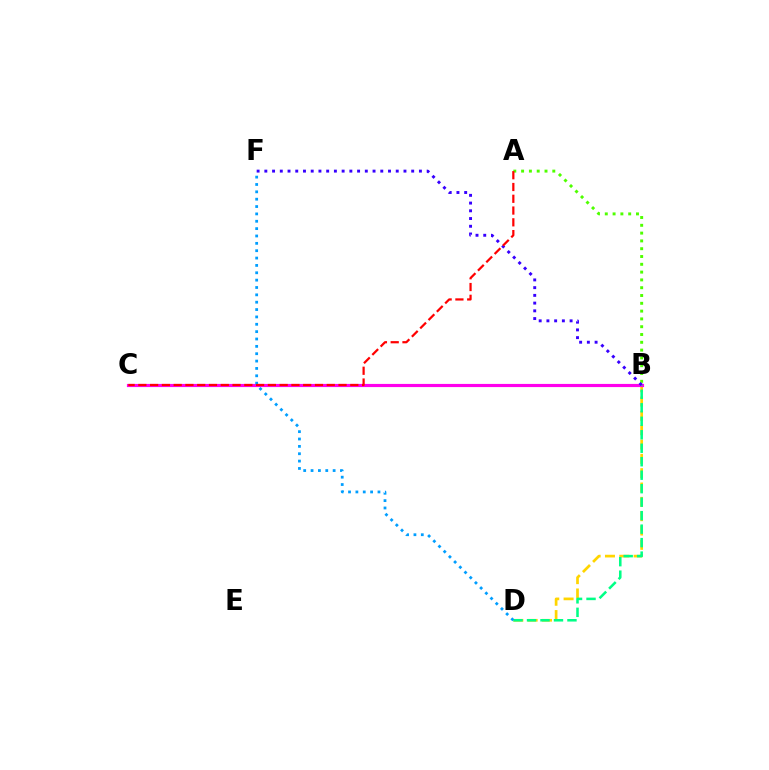{('B', 'D'): [{'color': '#ffd500', 'line_style': 'dashed', 'thickness': 1.95}, {'color': '#00ff86', 'line_style': 'dashed', 'thickness': 1.83}], ('B', 'C'): [{'color': '#ff00ed', 'line_style': 'solid', 'thickness': 2.28}], ('A', 'B'): [{'color': '#4fff00', 'line_style': 'dotted', 'thickness': 2.12}], ('D', 'F'): [{'color': '#009eff', 'line_style': 'dotted', 'thickness': 2.0}], ('B', 'F'): [{'color': '#3700ff', 'line_style': 'dotted', 'thickness': 2.1}], ('A', 'C'): [{'color': '#ff0000', 'line_style': 'dashed', 'thickness': 1.6}]}